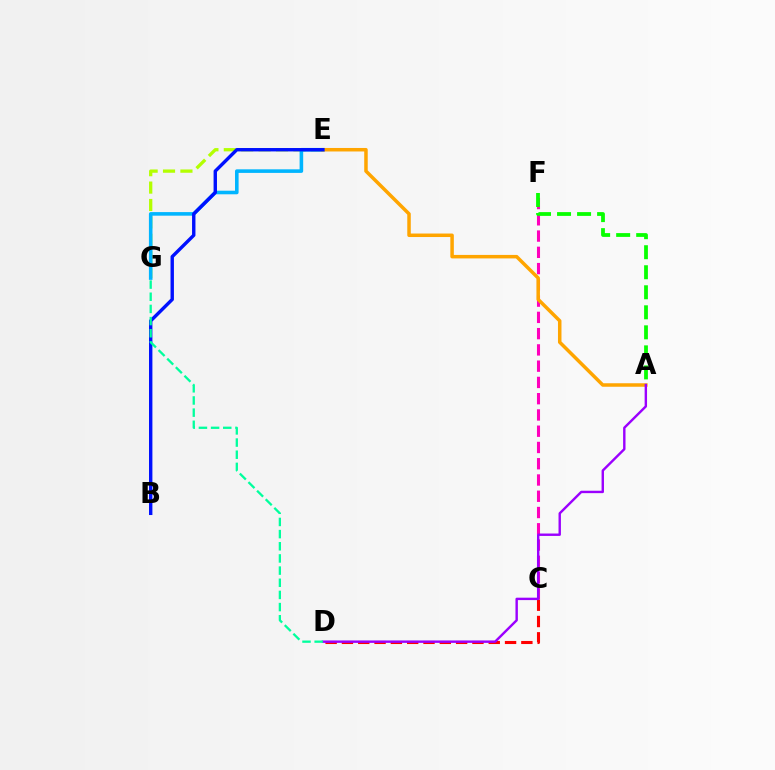{('E', 'G'): [{'color': '#b3ff00', 'line_style': 'dashed', 'thickness': 2.36}, {'color': '#00b5ff', 'line_style': 'solid', 'thickness': 2.58}], ('C', 'D'): [{'color': '#ff0000', 'line_style': 'dashed', 'thickness': 2.22}], ('C', 'F'): [{'color': '#ff00bd', 'line_style': 'dashed', 'thickness': 2.21}], ('A', 'E'): [{'color': '#ffa500', 'line_style': 'solid', 'thickness': 2.52}], ('B', 'E'): [{'color': '#0010ff', 'line_style': 'solid', 'thickness': 2.45}], ('A', 'D'): [{'color': '#9b00ff', 'line_style': 'solid', 'thickness': 1.73}], ('A', 'F'): [{'color': '#08ff00', 'line_style': 'dashed', 'thickness': 2.72}], ('D', 'G'): [{'color': '#00ff9d', 'line_style': 'dashed', 'thickness': 1.65}]}